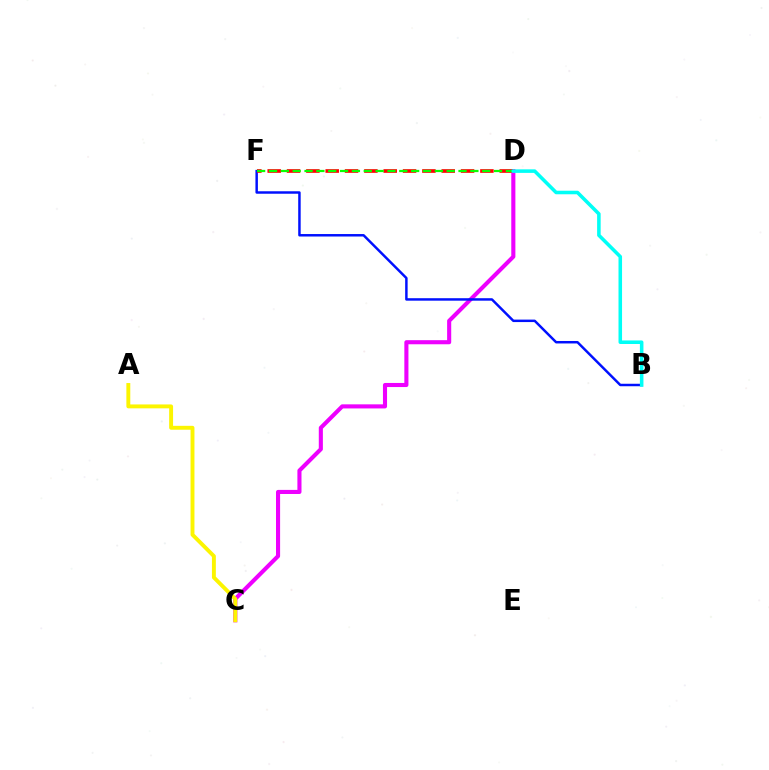{('C', 'D'): [{'color': '#ee00ff', 'line_style': 'solid', 'thickness': 2.95}], ('A', 'C'): [{'color': '#fcf500', 'line_style': 'solid', 'thickness': 2.81}], ('B', 'F'): [{'color': '#0010ff', 'line_style': 'solid', 'thickness': 1.78}], ('D', 'F'): [{'color': '#ff0000', 'line_style': 'dashed', 'thickness': 2.63}, {'color': '#08ff00', 'line_style': 'dashed', 'thickness': 1.61}], ('B', 'D'): [{'color': '#00fff6', 'line_style': 'solid', 'thickness': 2.56}]}